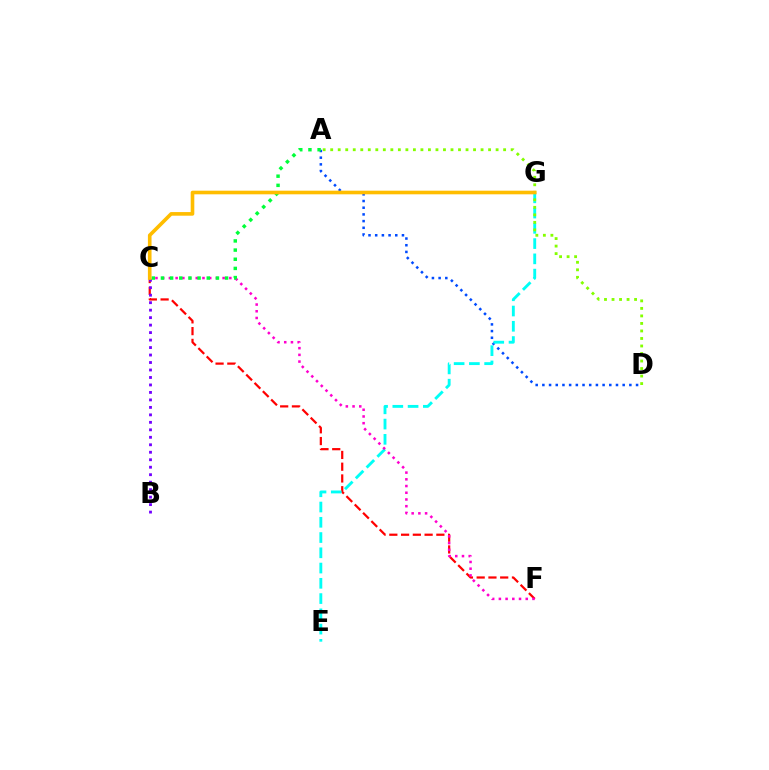{('C', 'F'): [{'color': '#ff0000', 'line_style': 'dashed', 'thickness': 1.6}, {'color': '#ff00cf', 'line_style': 'dotted', 'thickness': 1.82}], ('A', 'D'): [{'color': '#004bff', 'line_style': 'dotted', 'thickness': 1.82}, {'color': '#84ff00', 'line_style': 'dotted', 'thickness': 2.04}], ('E', 'G'): [{'color': '#00fff6', 'line_style': 'dashed', 'thickness': 2.07}], ('B', 'C'): [{'color': '#7200ff', 'line_style': 'dotted', 'thickness': 2.03}], ('A', 'C'): [{'color': '#00ff39', 'line_style': 'dotted', 'thickness': 2.49}], ('C', 'G'): [{'color': '#ffbd00', 'line_style': 'solid', 'thickness': 2.61}]}